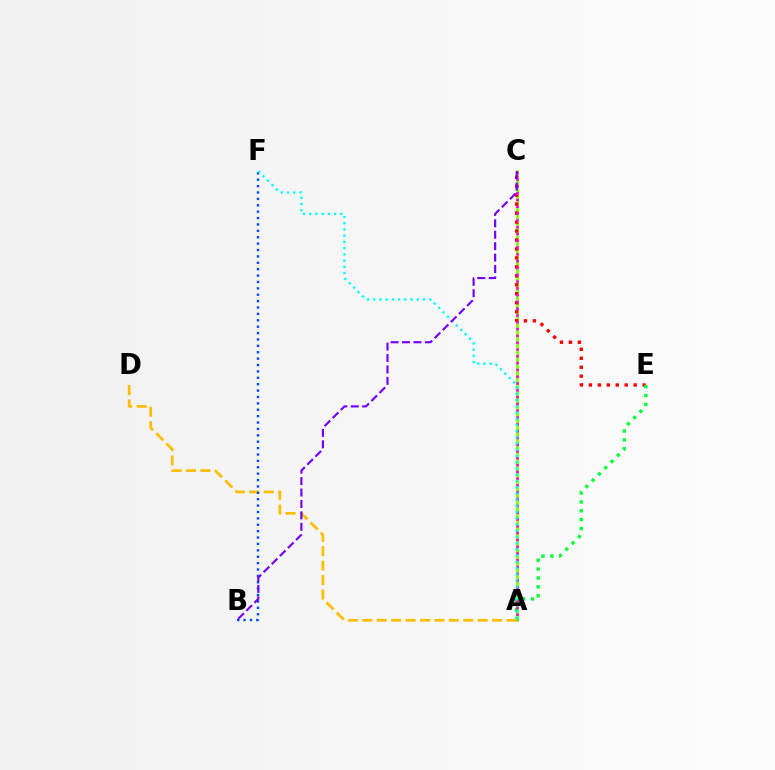{('A', 'C'): [{'color': '#84ff00', 'line_style': 'solid', 'thickness': 1.99}, {'color': '#ff00cf', 'line_style': 'dotted', 'thickness': 1.85}], ('C', 'E'): [{'color': '#ff0000', 'line_style': 'dotted', 'thickness': 2.43}], ('A', 'E'): [{'color': '#00ff39', 'line_style': 'dotted', 'thickness': 2.41}], ('A', 'D'): [{'color': '#ffbd00', 'line_style': 'dashed', 'thickness': 1.96}], ('B', 'F'): [{'color': '#004bff', 'line_style': 'dotted', 'thickness': 1.74}], ('A', 'F'): [{'color': '#00fff6', 'line_style': 'dotted', 'thickness': 1.69}], ('B', 'C'): [{'color': '#7200ff', 'line_style': 'dashed', 'thickness': 1.55}]}